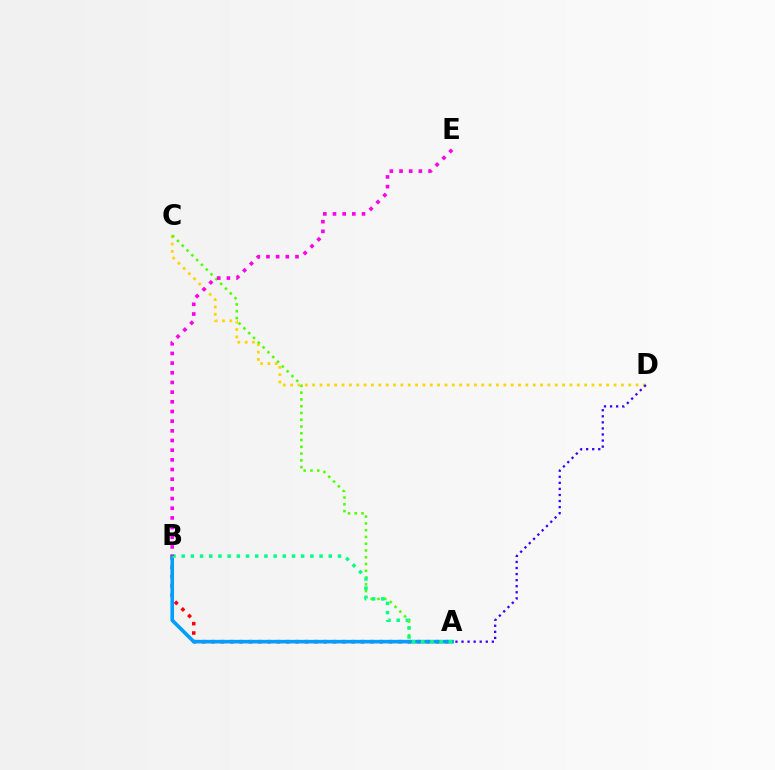{('C', 'D'): [{'color': '#ffd500', 'line_style': 'dotted', 'thickness': 2.0}], ('A', 'C'): [{'color': '#4fff00', 'line_style': 'dotted', 'thickness': 1.84}], ('A', 'B'): [{'color': '#ff0000', 'line_style': 'dotted', 'thickness': 2.54}, {'color': '#009eff', 'line_style': 'solid', 'thickness': 2.61}, {'color': '#00ff86', 'line_style': 'dotted', 'thickness': 2.5}], ('A', 'D'): [{'color': '#3700ff', 'line_style': 'dotted', 'thickness': 1.65}], ('B', 'E'): [{'color': '#ff00ed', 'line_style': 'dotted', 'thickness': 2.63}]}